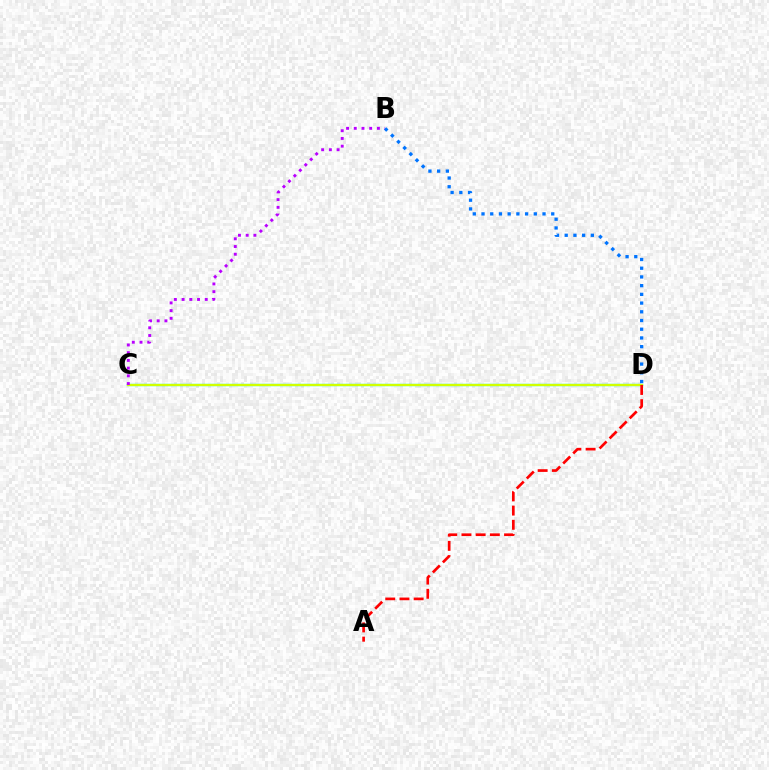{('C', 'D'): [{'color': '#00ff5c', 'line_style': 'solid', 'thickness': 1.66}, {'color': '#d1ff00', 'line_style': 'solid', 'thickness': 1.5}], ('B', 'D'): [{'color': '#0074ff', 'line_style': 'dotted', 'thickness': 2.37}], ('B', 'C'): [{'color': '#b900ff', 'line_style': 'dotted', 'thickness': 2.1}], ('A', 'D'): [{'color': '#ff0000', 'line_style': 'dashed', 'thickness': 1.93}]}